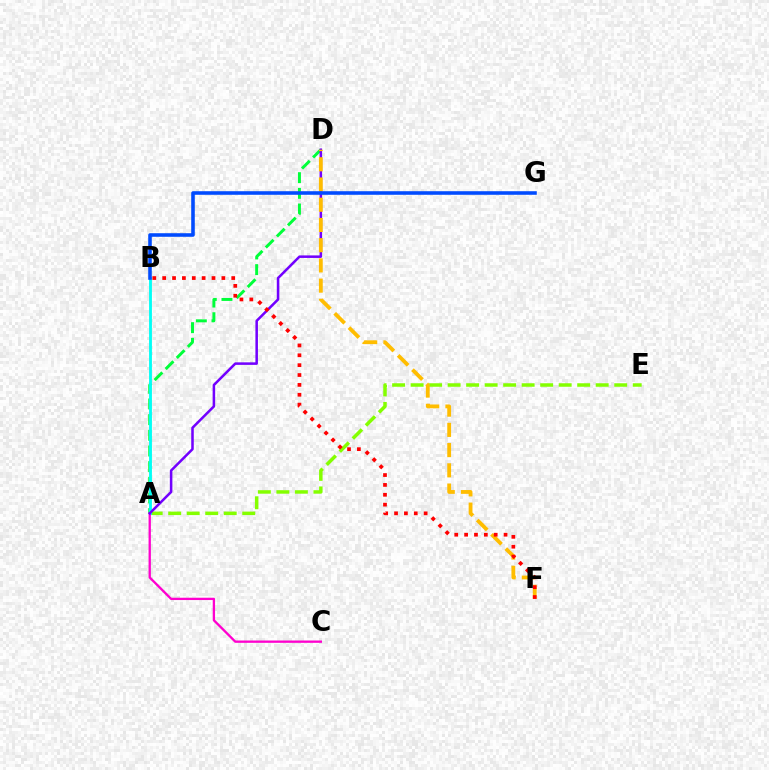{('A', 'E'): [{'color': '#84ff00', 'line_style': 'dashed', 'thickness': 2.51}], ('A', 'D'): [{'color': '#00ff39', 'line_style': 'dashed', 'thickness': 2.13}, {'color': '#7200ff', 'line_style': 'solid', 'thickness': 1.82}], ('A', 'B'): [{'color': '#00fff6', 'line_style': 'solid', 'thickness': 2.04}], ('A', 'C'): [{'color': '#ff00cf', 'line_style': 'solid', 'thickness': 1.67}], ('D', 'F'): [{'color': '#ffbd00', 'line_style': 'dashed', 'thickness': 2.75}], ('B', 'F'): [{'color': '#ff0000', 'line_style': 'dotted', 'thickness': 2.68}], ('B', 'G'): [{'color': '#004bff', 'line_style': 'solid', 'thickness': 2.57}]}